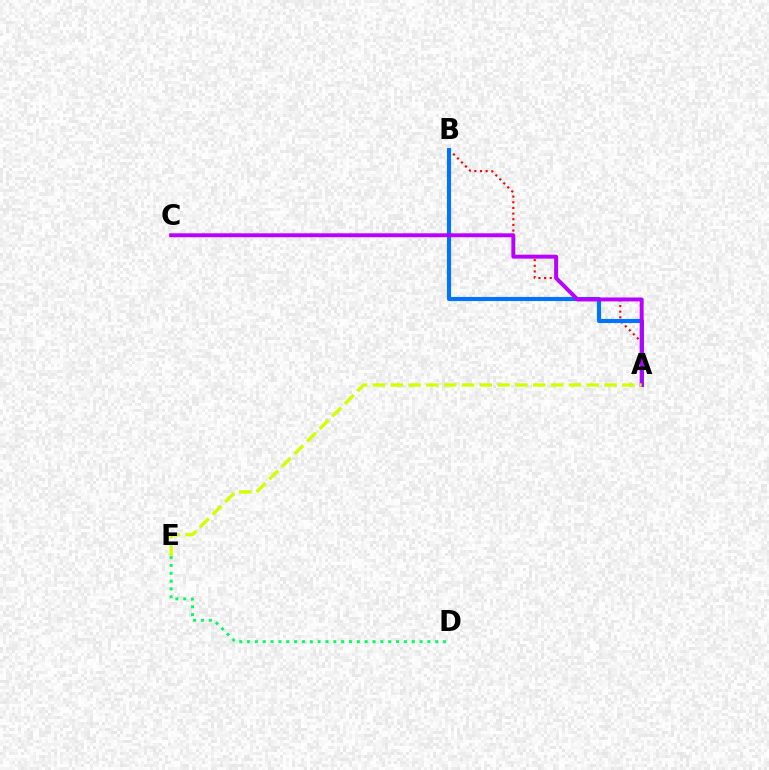{('A', 'B'): [{'color': '#ff0000', 'line_style': 'dotted', 'thickness': 1.54}, {'color': '#0074ff', 'line_style': 'solid', 'thickness': 2.98}], ('A', 'C'): [{'color': '#b900ff', 'line_style': 'solid', 'thickness': 2.83}], ('A', 'E'): [{'color': '#d1ff00', 'line_style': 'dashed', 'thickness': 2.42}], ('D', 'E'): [{'color': '#00ff5c', 'line_style': 'dotted', 'thickness': 2.13}]}